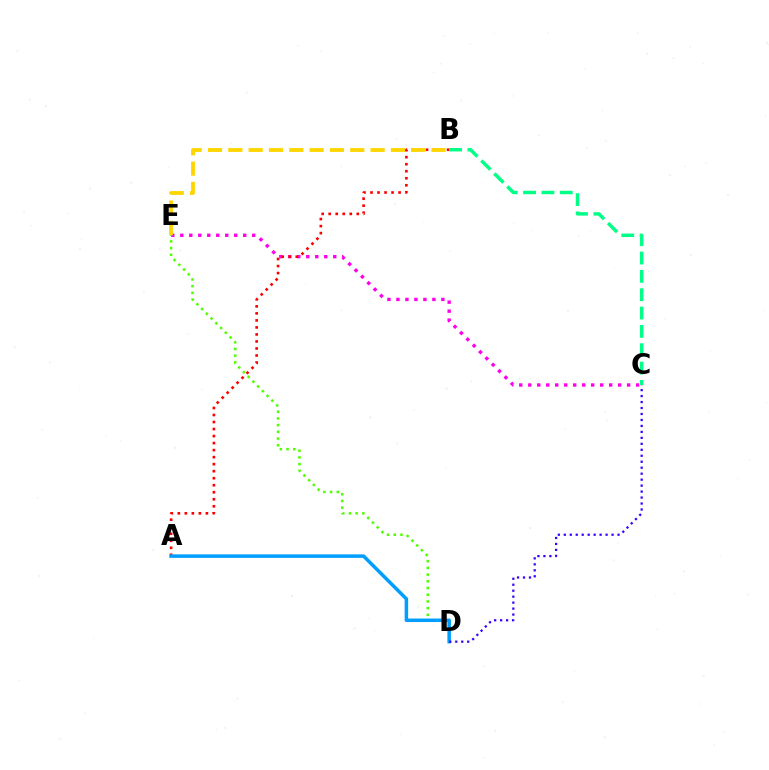{('C', 'E'): [{'color': '#ff00ed', 'line_style': 'dotted', 'thickness': 2.44}], ('B', 'C'): [{'color': '#00ff86', 'line_style': 'dashed', 'thickness': 2.49}], ('A', 'B'): [{'color': '#ff0000', 'line_style': 'dotted', 'thickness': 1.91}], ('B', 'E'): [{'color': '#ffd500', 'line_style': 'dashed', 'thickness': 2.76}], ('D', 'E'): [{'color': '#4fff00', 'line_style': 'dotted', 'thickness': 1.82}], ('A', 'D'): [{'color': '#009eff', 'line_style': 'solid', 'thickness': 2.52}], ('C', 'D'): [{'color': '#3700ff', 'line_style': 'dotted', 'thickness': 1.62}]}